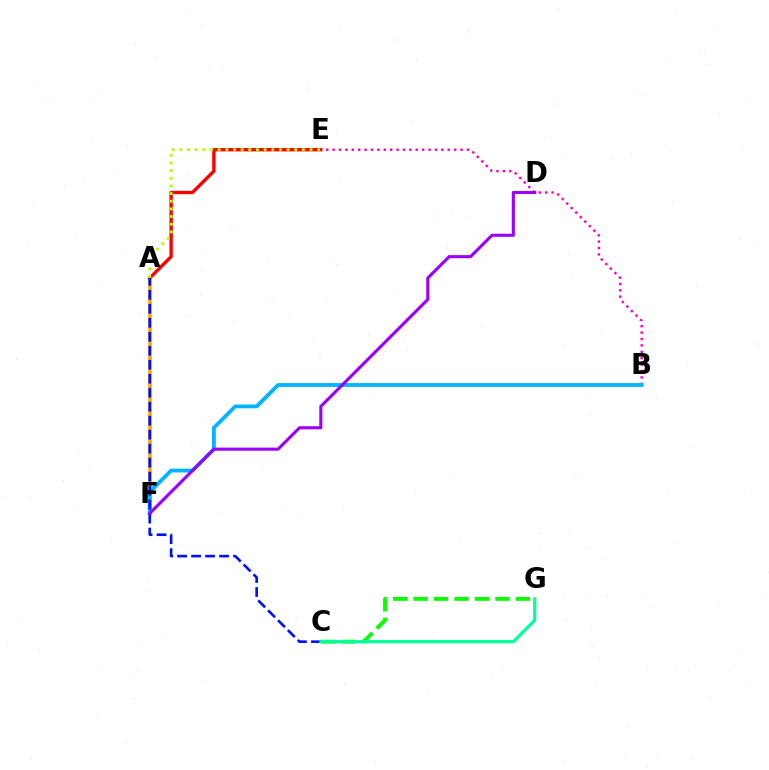{('B', 'E'): [{'color': '#ff00bd', 'line_style': 'dotted', 'thickness': 1.74}], ('A', 'F'): [{'color': '#ffa500', 'line_style': 'solid', 'thickness': 2.6}], ('C', 'G'): [{'color': '#08ff00', 'line_style': 'dashed', 'thickness': 2.78}, {'color': '#00ff9d', 'line_style': 'solid', 'thickness': 2.27}], ('B', 'F'): [{'color': '#00b5ff', 'line_style': 'solid', 'thickness': 2.74}], ('A', 'E'): [{'color': '#ff0000', 'line_style': 'solid', 'thickness': 2.41}, {'color': '#b3ff00', 'line_style': 'dotted', 'thickness': 2.08}], ('A', 'C'): [{'color': '#0010ff', 'line_style': 'dashed', 'thickness': 1.9}], ('D', 'F'): [{'color': '#9b00ff', 'line_style': 'solid', 'thickness': 2.22}]}